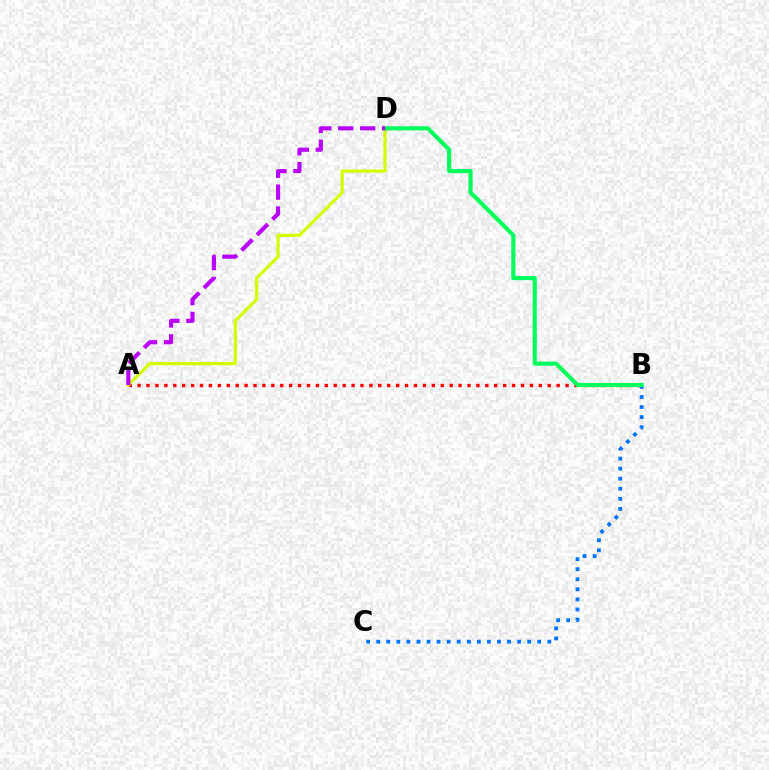{('A', 'B'): [{'color': '#ff0000', 'line_style': 'dotted', 'thickness': 2.42}], ('A', 'D'): [{'color': '#d1ff00', 'line_style': 'solid', 'thickness': 2.31}, {'color': '#b900ff', 'line_style': 'dashed', 'thickness': 2.98}], ('B', 'C'): [{'color': '#0074ff', 'line_style': 'dotted', 'thickness': 2.73}], ('B', 'D'): [{'color': '#00ff5c', 'line_style': 'solid', 'thickness': 2.98}]}